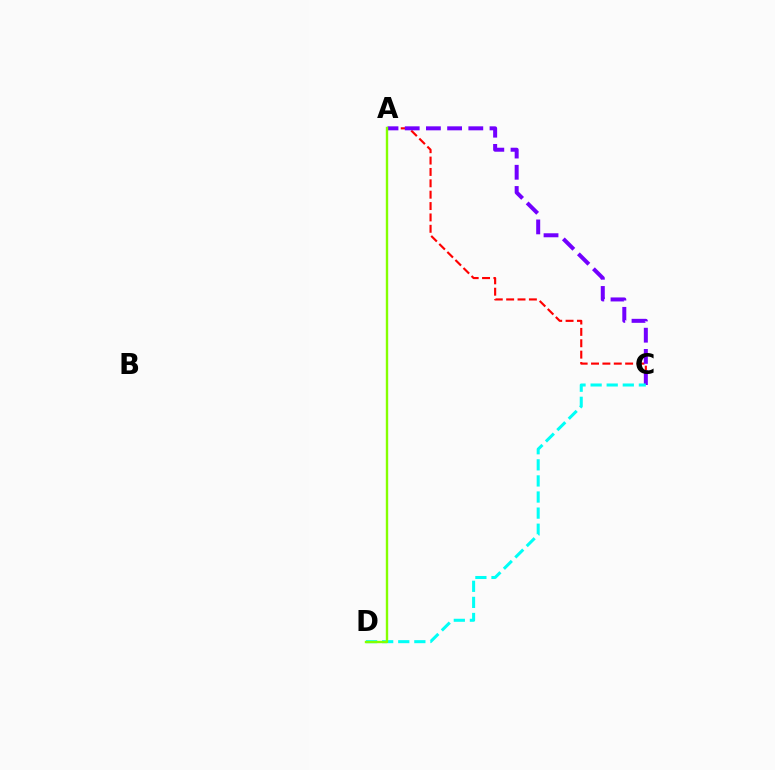{('A', 'C'): [{'color': '#ff0000', 'line_style': 'dashed', 'thickness': 1.54}, {'color': '#7200ff', 'line_style': 'dashed', 'thickness': 2.88}], ('C', 'D'): [{'color': '#00fff6', 'line_style': 'dashed', 'thickness': 2.19}], ('A', 'D'): [{'color': '#84ff00', 'line_style': 'solid', 'thickness': 1.72}]}